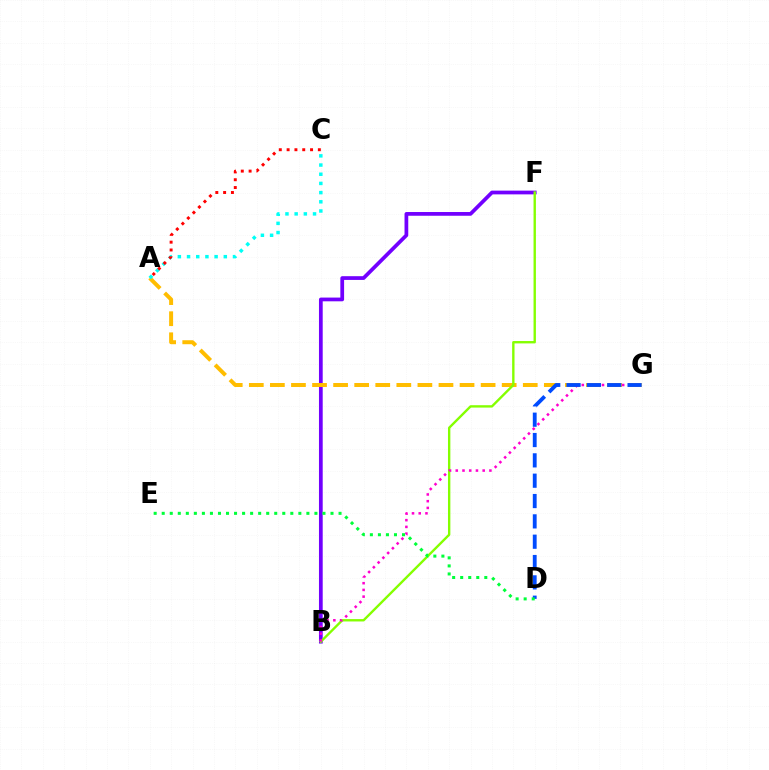{('B', 'F'): [{'color': '#7200ff', 'line_style': 'solid', 'thickness': 2.69}, {'color': '#84ff00', 'line_style': 'solid', 'thickness': 1.71}], ('A', 'G'): [{'color': '#ffbd00', 'line_style': 'dashed', 'thickness': 2.86}], ('B', 'G'): [{'color': '#ff00cf', 'line_style': 'dotted', 'thickness': 1.83}], ('D', 'G'): [{'color': '#004bff', 'line_style': 'dashed', 'thickness': 2.76}], ('D', 'E'): [{'color': '#00ff39', 'line_style': 'dotted', 'thickness': 2.18}], ('A', 'C'): [{'color': '#00fff6', 'line_style': 'dotted', 'thickness': 2.5}, {'color': '#ff0000', 'line_style': 'dotted', 'thickness': 2.12}]}